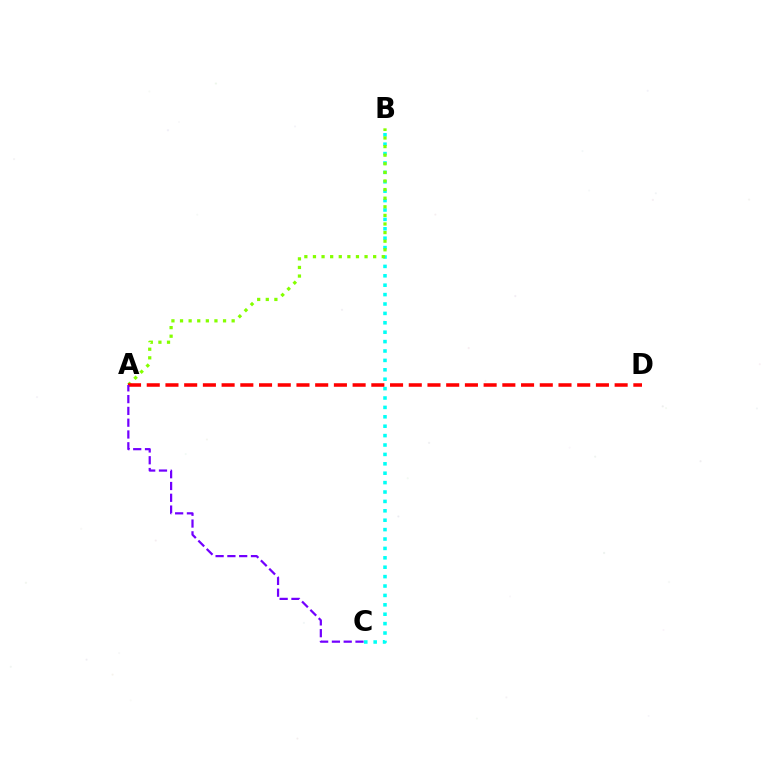{('B', 'C'): [{'color': '#00fff6', 'line_style': 'dotted', 'thickness': 2.55}], ('A', 'B'): [{'color': '#84ff00', 'line_style': 'dotted', 'thickness': 2.34}], ('A', 'D'): [{'color': '#ff0000', 'line_style': 'dashed', 'thickness': 2.54}], ('A', 'C'): [{'color': '#7200ff', 'line_style': 'dashed', 'thickness': 1.6}]}